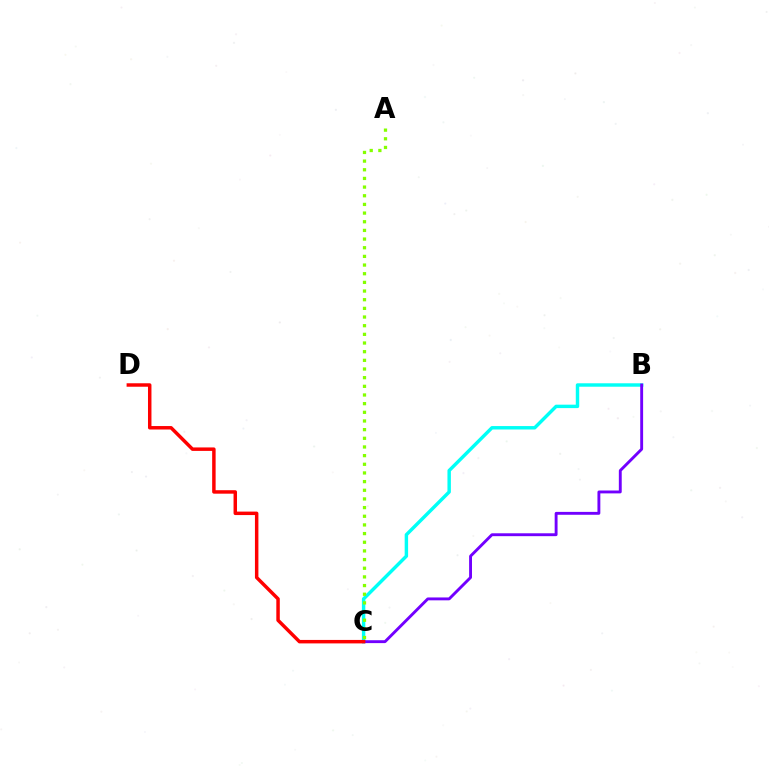{('B', 'C'): [{'color': '#00fff6', 'line_style': 'solid', 'thickness': 2.47}, {'color': '#7200ff', 'line_style': 'solid', 'thickness': 2.08}], ('C', 'D'): [{'color': '#ff0000', 'line_style': 'solid', 'thickness': 2.5}], ('A', 'C'): [{'color': '#84ff00', 'line_style': 'dotted', 'thickness': 2.35}]}